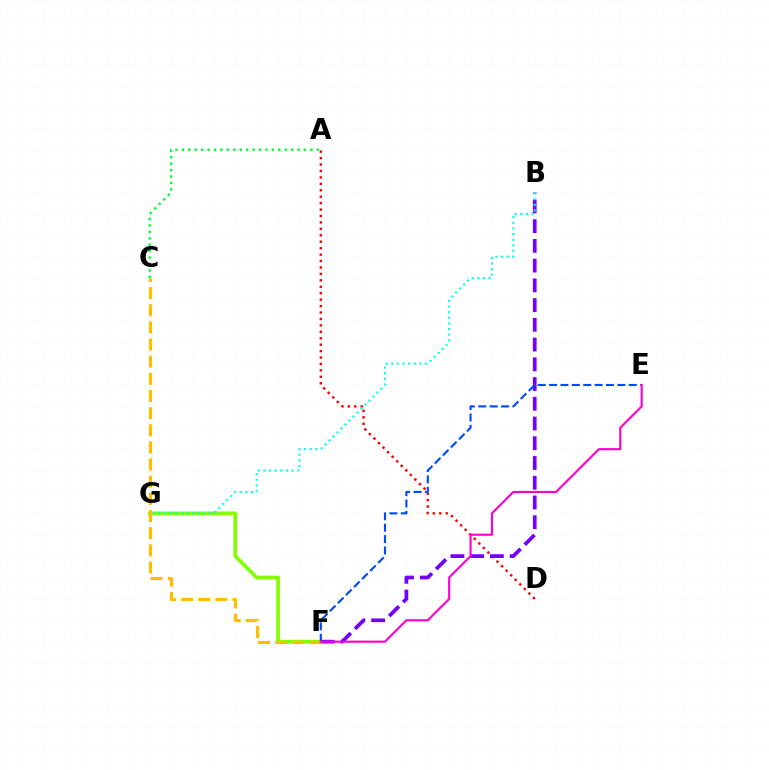{('F', 'G'): [{'color': '#84ff00', 'line_style': 'solid', 'thickness': 2.68}], ('A', 'D'): [{'color': '#ff0000', 'line_style': 'dotted', 'thickness': 1.75}], ('B', 'F'): [{'color': '#7200ff', 'line_style': 'dashed', 'thickness': 2.68}], ('C', 'F'): [{'color': '#ffbd00', 'line_style': 'dashed', 'thickness': 2.33}], ('B', 'G'): [{'color': '#00fff6', 'line_style': 'dotted', 'thickness': 1.53}], ('E', 'F'): [{'color': '#004bff', 'line_style': 'dashed', 'thickness': 1.55}, {'color': '#ff00cf', 'line_style': 'solid', 'thickness': 1.54}], ('A', 'C'): [{'color': '#00ff39', 'line_style': 'dotted', 'thickness': 1.75}]}